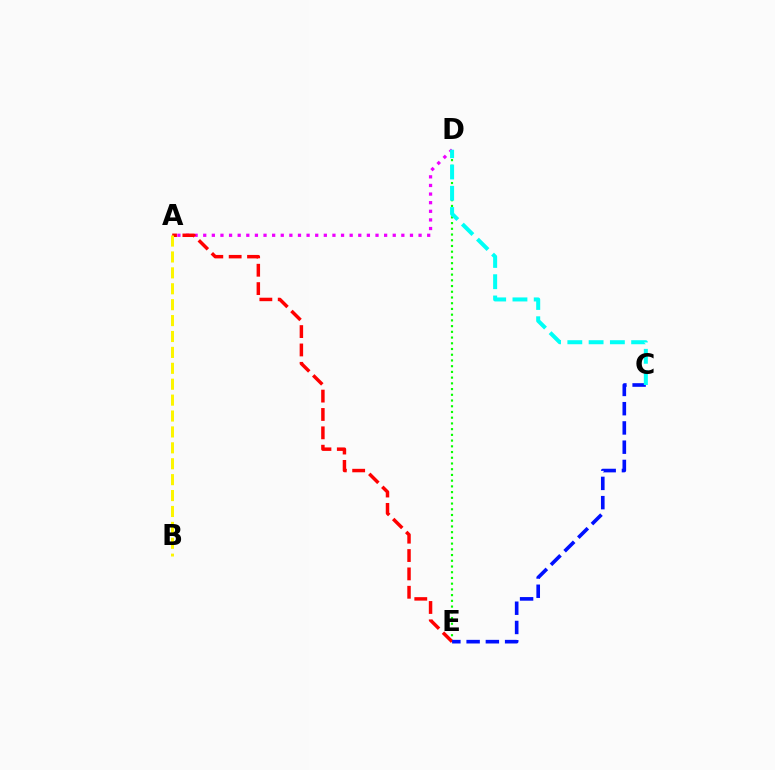{('A', 'D'): [{'color': '#ee00ff', 'line_style': 'dotted', 'thickness': 2.34}], ('D', 'E'): [{'color': '#08ff00', 'line_style': 'dotted', 'thickness': 1.56}], ('A', 'E'): [{'color': '#ff0000', 'line_style': 'dashed', 'thickness': 2.5}], ('C', 'E'): [{'color': '#0010ff', 'line_style': 'dashed', 'thickness': 2.61}], ('A', 'B'): [{'color': '#fcf500', 'line_style': 'dashed', 'thickness': 2.16}], ('C', 'D'): [{'color': '#00fff6', 'line_style': 'dashed', 'thickness': 2.89}]}